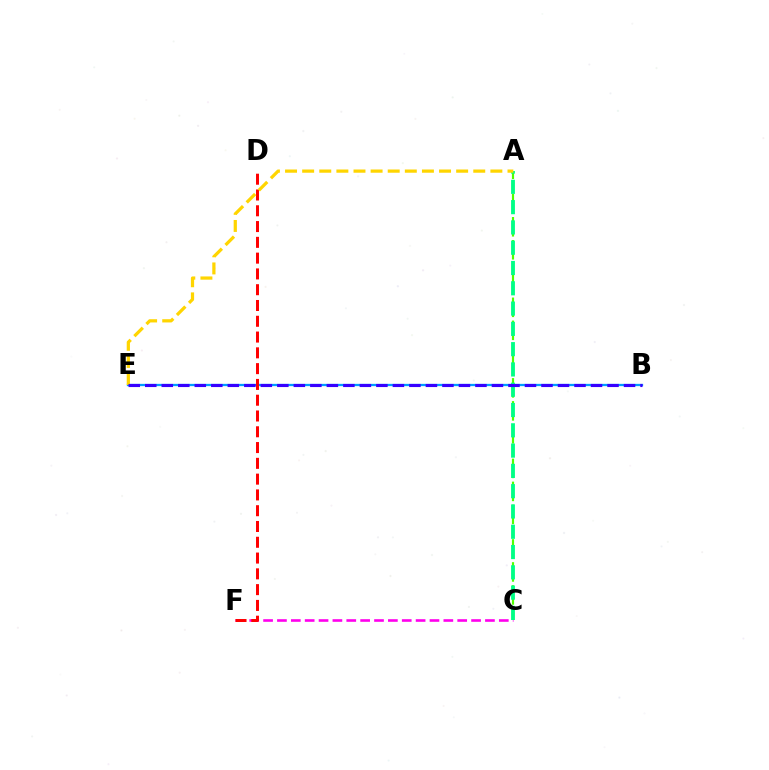{('A', 'C'): [{'color': '#4fff00', 'line_style': 'dashed', 'thickness': 1.56}, {'color': '#00ff86', 'line_style': 'dashed', 'thickness': 2.76}], ('C', 'F'): [{'color': '#ff00ed', 'line_style': 'dashed', 'thickness': 1.88}], ('B', 'E'): [{'color': '#009eff', 'line_style': 'solid', 'thickness': 1.64}, {'color': '#3700ff', 'line_style': 'dashed', 'thickness': 2.24}], ('D', 'F'): [{'color': '#ff0000', 'line_style': 'dashed', 'thickness': 2.14}], ('A', 'E'): [{'color': '#ffd500', 'line_style': 'dashed', 'thickness': 2.32}]}